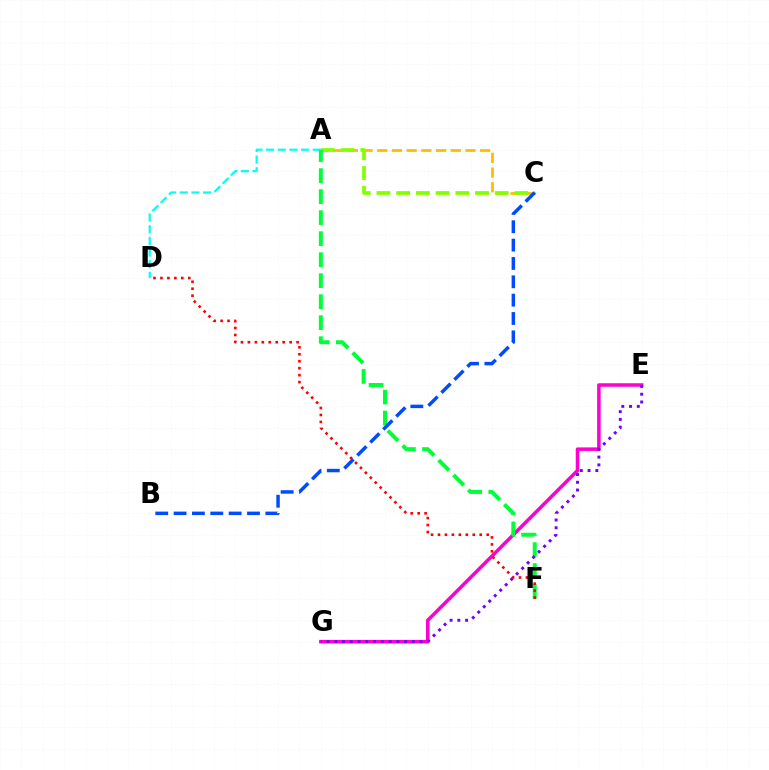{('E', 'G'): [{'color': '#ff00cf', 'line_style': 'solid', 'thickness': 2.54}, {'color': '#7200ff', 'line_style': 'dotted', 'thickness': 2.11}], ('A', 'C'): [{'color': '#ffbd00', 'line_style': 'dashed', 'thickness': 2.0}, {'color': '#84ff00', 'line_style': 'dashed', 'thickness': 2.68}], ('A', 'D'): [{'color': '#00fff6', 'line_style': 'dashed', 'thickness': 1.58}], ('A', 'F'): [{'color': '#00ff39', 'line_style': 'dashed', 'thickness': 2.85}], ('D', 'F'): [{'color': '#ff0000', 'line_style': 'dotted', 'thickness': 1.89}], ('B', 'C'): [{'color': '#004bff', 'line_style': 'dashed', 'thickness': 2.49}]}